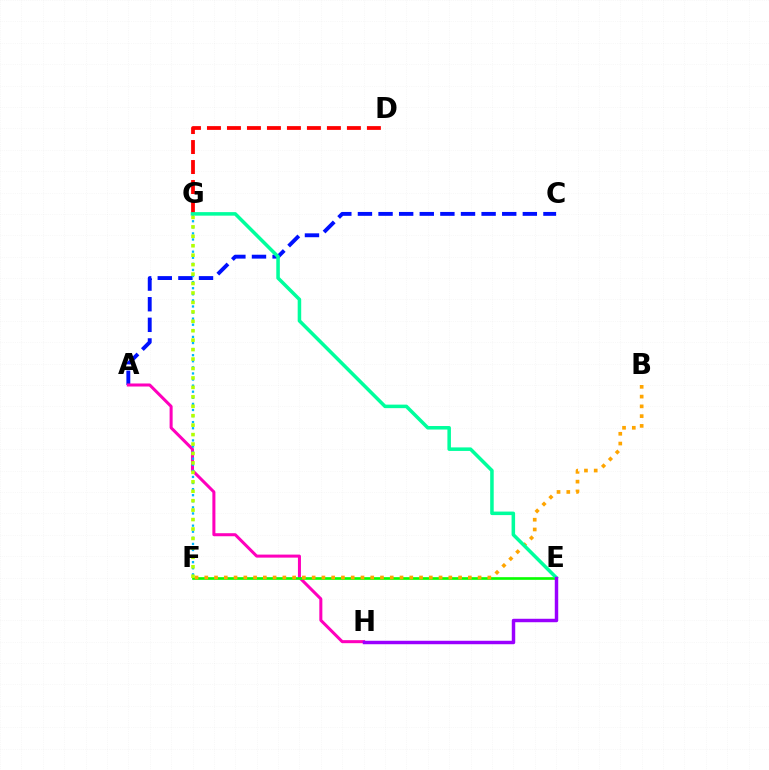{('A', 'C'): [{'color': '#0010ff', 'line_style': 'dashed', 'thickness': 2.8}], ('A', 'H'): [{'color': '#ff00bd', 'line_style': 'solid', 'thickness': 2.18}], ('E', 'F'): [{'color': '#08ff00', 'line_style': 'solid', 'thickness': 1.91}], ('F', 'G'): [{'color': '#00b5ff', 'line_style': 'dotted', 'thickness': 1.65}, {'color': '#b3ff00', 'line_style': 'dotted', 'thickness': 2.57}], ('B', 'F'): [{'color': '#ffa500', 'line_style': 'dotted', 'thickness': 2.65}], ('D', 'G'): [{'color': '#ff0000', 'line_style': 'dashed', 'thickness': 2.72}], ('E', 'G'): [{'color': '#00ff9d', 'line_style': 'solid', 'thickness': 2.54}], ('E', 'H'): [{'color': '#9b00ff', 'line_style': 'solid', 'thickness': 2.48}]}